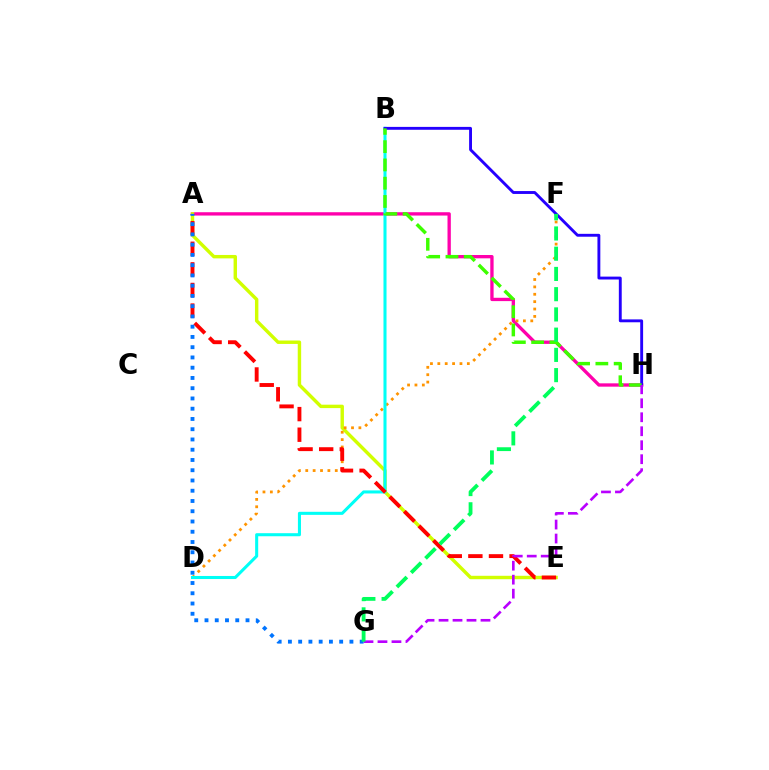{('A', 'H'): [{'color': '#ff00ac', 'line_style': 'solid', 'thickness': 2.39}], ('A', 'E'): [{'color': '#d1ff00', 'line_style': 'solid', 'thickness': 2.46}, {'color': '#ff0000', 'line_style': 'dashed', 'thickness': 2.8}], ('D', 'F'): [{'color': '#ff9400', 'line_style': 'dotted', 'thickness': 2.0}], ('B', 'D'): [{'color': '#00fff6', 'line_style': 'solid', 'thickness': 2.2}], ('B', 'H'): [{'color': '#2500ff', 'line_style': 'solid', 'thickness': 2.07}, {'color': '#3dff00', 'line_style': 'dashed', 'thickness': 2.48}], ('G', 'H'): [{'color': '#b900ff', 'line_style': 'dashed', 'thickness': 1.9}], ('A', 'G'): [{'color': '#0074ff', 'line_style': 'dotted', 'thickness': 2.79}], ('F', 'G'): [{'color': '#00ff5c', 'line_style': 'dashed', 'thickness': 2.75}]}